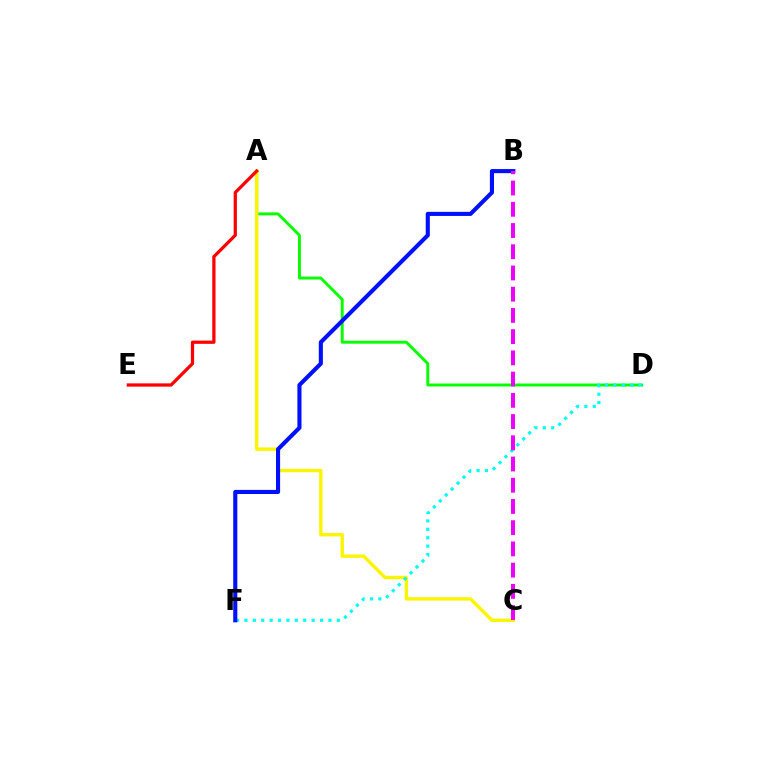{('A', 'D'): [{'color': '#08ff00', 'line_style': 'solid', 'thickness': 2.11}], ('A', 'C'): [{'color': '#fcf500', 'line_style': 'solid', 'thickness': 2.44}], ('A', 'E'): [{'color': '#ff0000', 'line_style': 'solid', 'thickness': 2.34}], ('D', 'F'): [{'color': '#00fff6', 'line_style': 'dotted', 'thickness': 2.28}], ('B', 'F'): [{'color': '#0010ff', 'line_style': 'solid', 'thickness': 2.95}], ('B', 'C'): [{'color': '#ee00ff', 'line_style': 'dashed', 'thickness': 2.88}]}